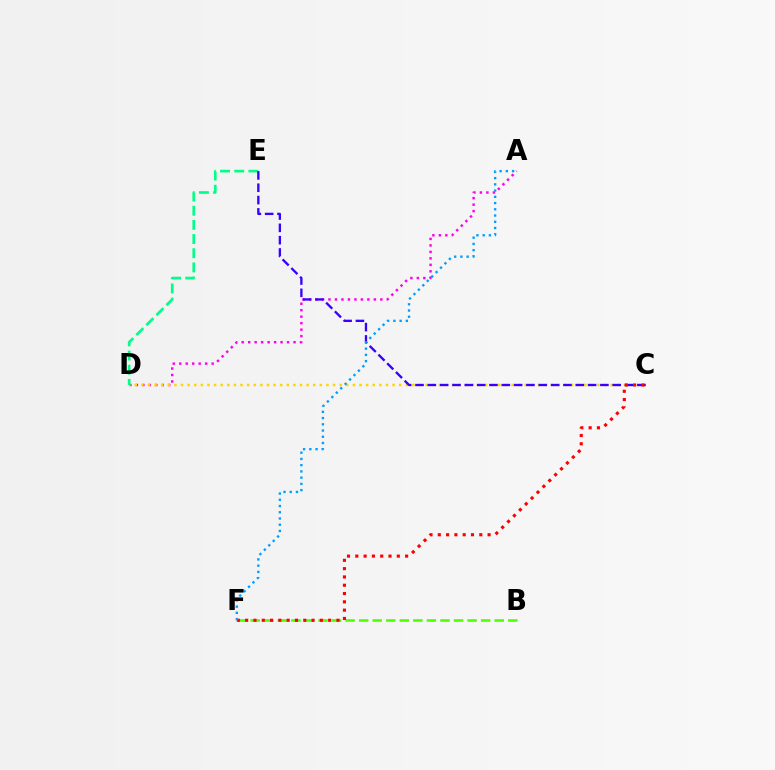{('A', 'D'): [{'color': '#ff00ed', 'line_style': 'dotted', 'thickness': 1.76}], ('C', 'D'): [{'color': '#ffd500', 'line_style': 'dotted', 'thickness': 1.8}], ('B', 'F'): [{'color': '#4fff00', 'line_style': 'dashed', 'thickness': 1.84}], ('D', 'E'): [{'color': '#00ff86', 'line_style': 'dashed', 'thickness': 1.93}], ('C', 'E'): [{'color': '#3700ff', 'line_style': 'dashed', 'thickness': 1.67}], ('C', 'F'): [{'color': '#ff0000', 'line_style': 'dotted', 'thickness': 2.26}], ('A', 'F'): [{'color': '#009eff', 'line_style': 'dotted', 'thickness': 1.69}]}